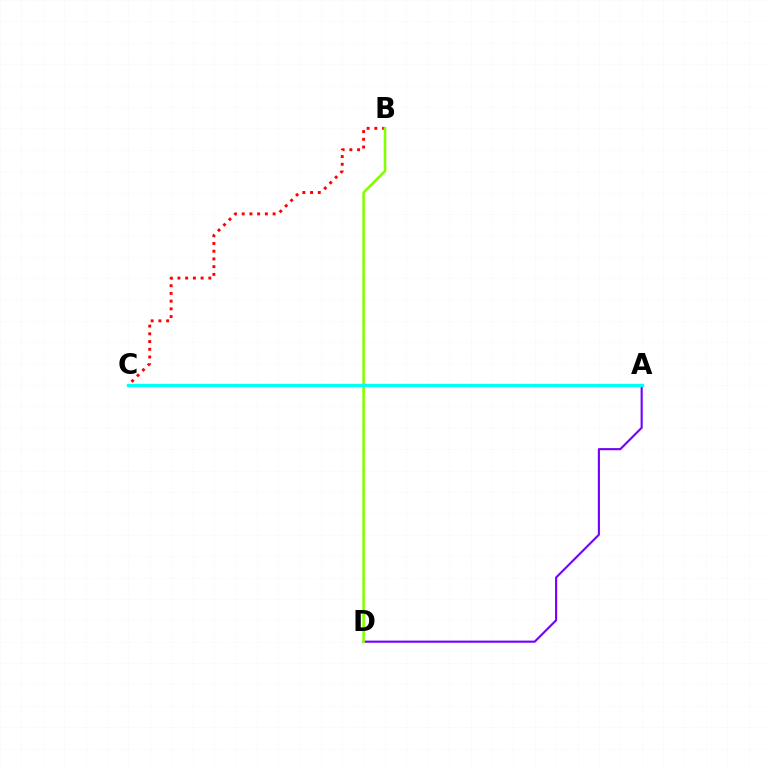{('B', 'C'): [{'color': '#ff0000', 'line_style': 'dotted', 'thickness': 2.1}], ('A', 'D'): [{'color': '#7200ff', 'line_style': 'solid', 'thickness': 1.51}], ('B', 'D'): [{'color': '#84ff00', 'line_style': 'solid', 'thickness': 1.86}], ('A', 'C'): [{'color': '#00fff6', 'line_style': 'solid', 'thickness': 2.4}]}